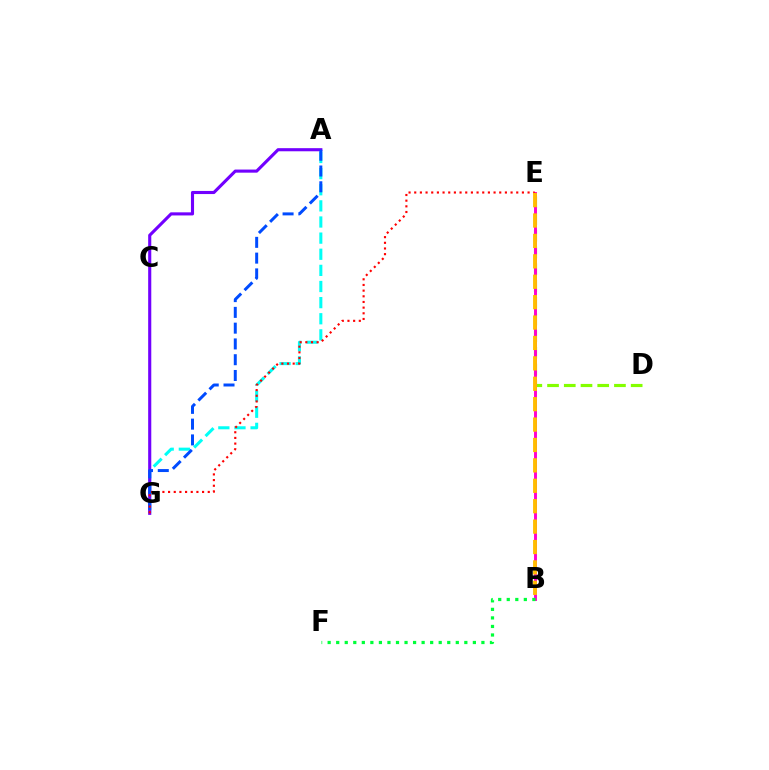{('A', 'G'): [{'color': '#00fff6', 'line_style': 'dashed', 'thickness': 2.19}, {'color': '#7200ff', 'line_style': 'solid', 'thickness': 2.24}, {'color': '#004bff', 'line_style': 'dashed', 'thickness': 2.14}], ('D', 'E'): [{'color': '#84ff00', 'line_style': 'dashed', 'thickness': 2.27}], ('B', 'E'): [{'color': '#ff00cf', 'line_style': 'solid', 'thickness': 2.11}, {'color': '#ffbd00', 'line_style': 'dashed', 'thickness': 2.77}], ('E', 'G'): [{'color': '#ff0000', 'line_style': 'dotted', 'thickness': 1.54}], ('B', 'F'): [{'color': '#00ff39', 'line_style': 'dotted', 'thickness': 2.32}]}